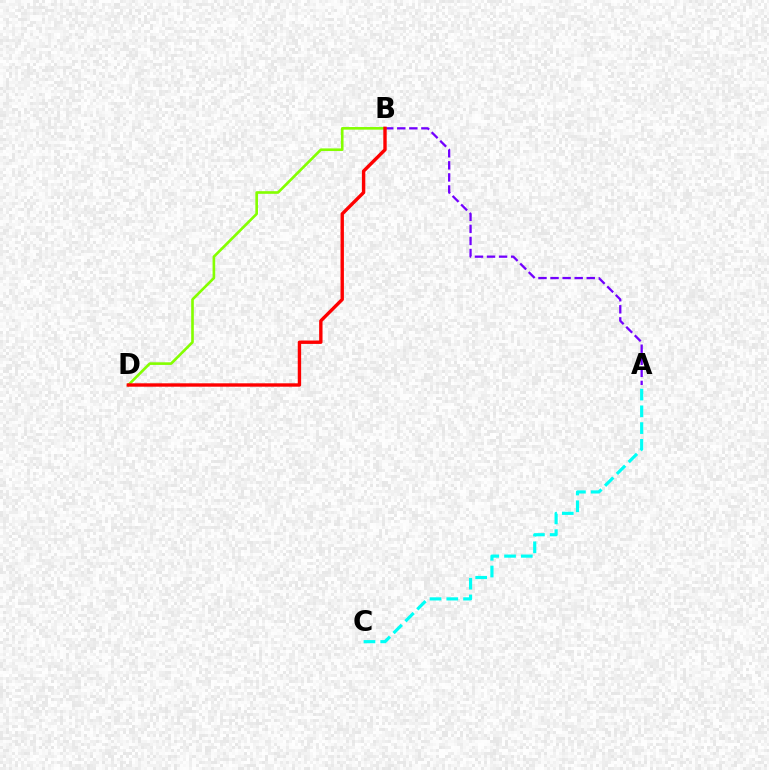{('A', 'B'): [{'color': '#7200ff', 'line_style': 'dashed', 'thickness': 1.64}], ('B', 'D'): [{'color': '#84ff00', 'line_style': 'solid', 'thickness': 1.89}, {'color': '#ff0000', 'line_style': 'solid', 'thickness': 2.43}], ('A', 'C'): [{'color': '#00fff6', 'line_style': 'dashed', 'thickness': 2.28}]}